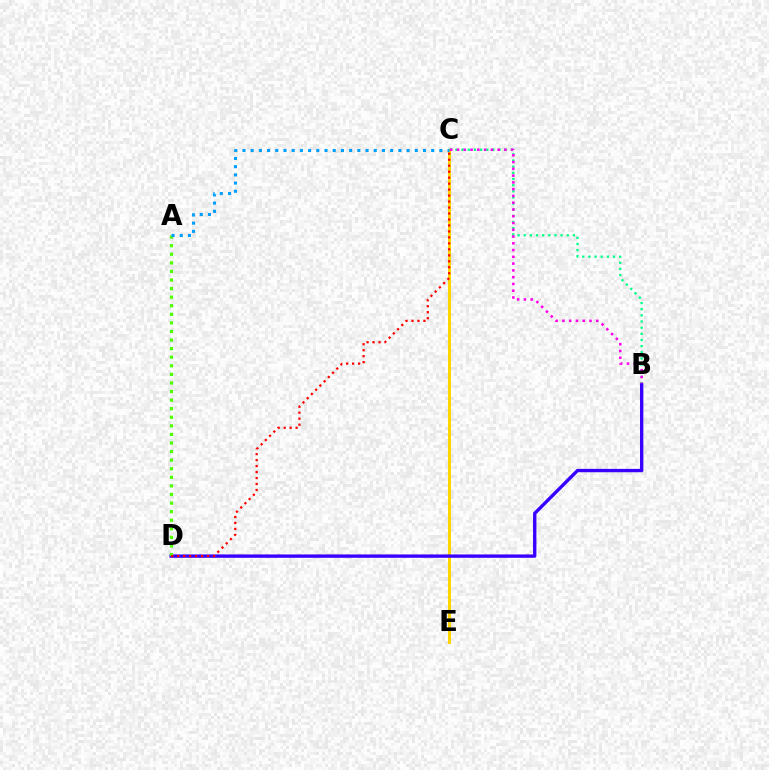{('B', 'C'): [{'color': '#00ff86', 'line_style': 'dotted', 'thickness': 1.67}, {'color': '#ff00ed', 'line_style': 'dotted', 'thickness': 1.84}], ('C', 'E'): [{'color': '#ffd500', 'line_style': 'solid', 'thickness': 2.19}], ('B', 'D'): [{'color': '#3700ff', 'line_style': 'solid', 'thickness': 2.42}], ('A', 'D'): [{'color': '#4fff00', 'line_style': 'dotted', 'thickness': 2.33}], ('A', 'C'): [{'color': '#009eff', 'line_style': 'dotted', 'thickness': 2.23}], ('C', 'D'): [{'color': '#ff0000', 'line_style': 'dotted', 'thickness': 1.62}]}